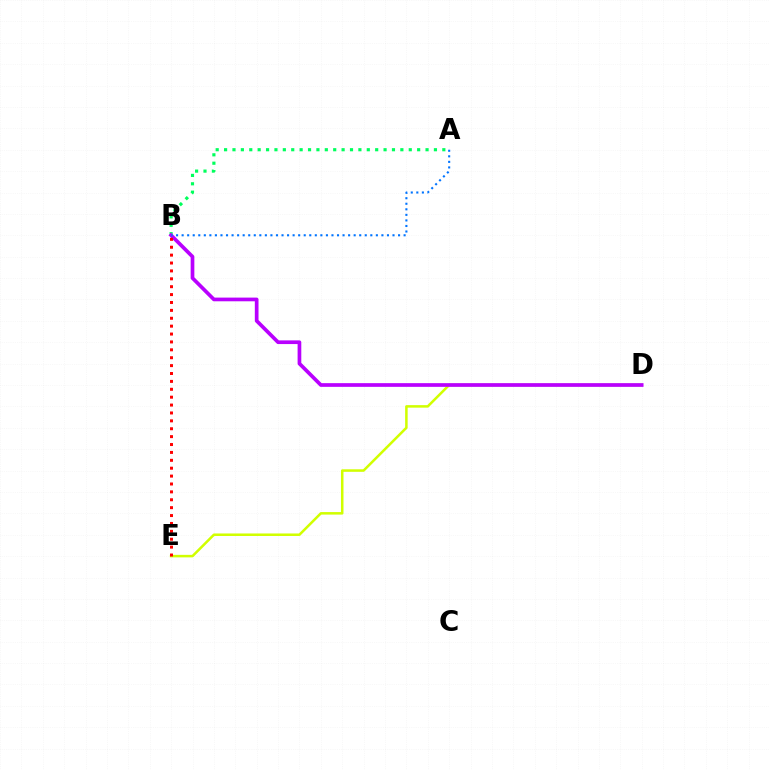{('D', 'E'): [{'color': '#d1ff00', 'line_style': 'solid', 'thickness': 1.82}], ('A', 'B'): [{'color': '#00ff5c', 'line_style': 'dotted', 'thickness': 2.28}, {'color': '#0074ff', 'line_style': 'dotted', 'thickness': 1.51}], ('B', 'D'): [{'color': '#b900ff', 'line_style': 'solid', 'thickness': 2.66}], ('B', 'E'): [{'color': '#ff0000', 'line_style': 'dotted', 'thickness': 2.14}]}